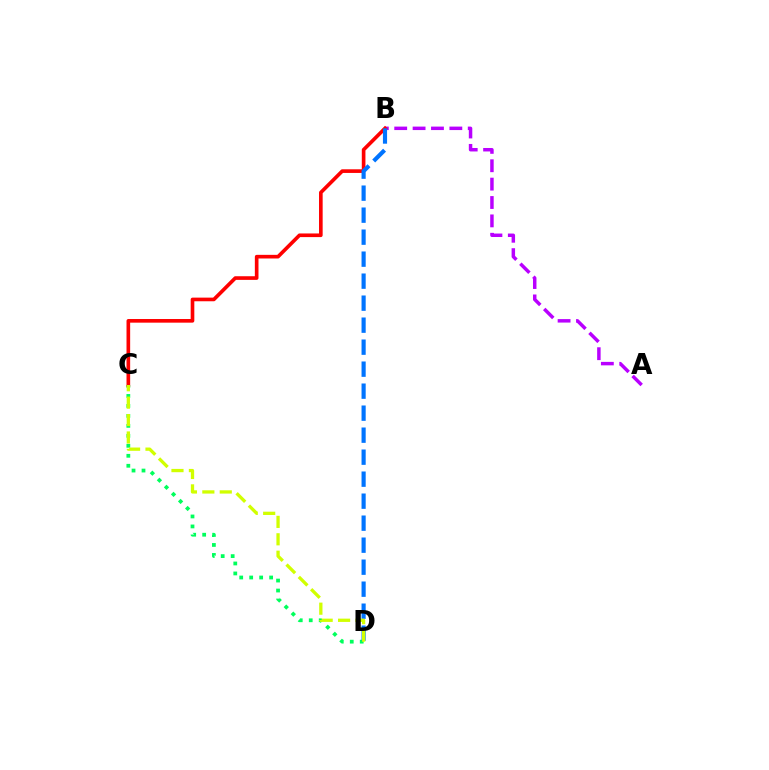{('C', 'D'): [{'color': '#00ff5c', 'line_style': 'dotted', 'thickness': 2.71}, {'color': '#d1ff00', 'line_style': 'dashed', 'thickness': 2.37}], ('A', 'B'): [{'color': '#b900ff', 'line_style': 'dashed', 'thickness': 2.5}], ('B', 'C'): [{'color': '#ff0000', 'line_style': 'solid', 'thickness': 2.62}], ('B', 'D'): [{'color': '#0074ff', 'line_style': 'dashed', 'thickness': 2.99}]}